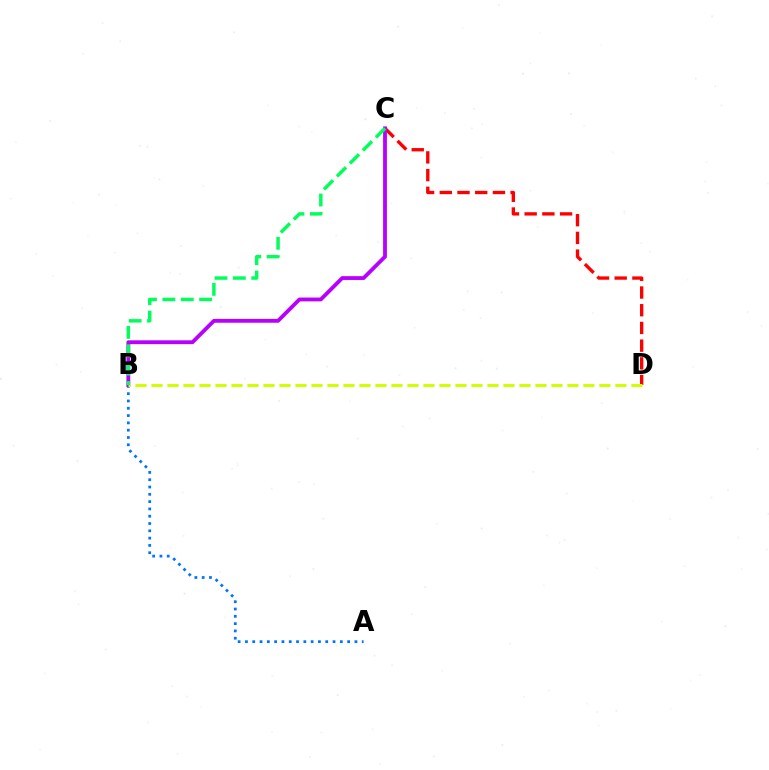{('C', 'D'): [{'color': '#ff0000', 'line_style': 'dashed', 'thickness': 2.41}], ('A', 'B'): [{'color': '#0074ff', 'line_style': 'dotted', 'thickness': 1.98}], ('B', 'C'): [{'color': '#b900ff', 'line_style': 'solid', 'thickness': 2.75}, {'color': '#00ff5c', 'line_style': 'dashed', 'thickness': 2.5}], ('B', 'D'): [{'color': '#d1ff00', 'line_style': 'dashed', 'thickness': 2.17}]}